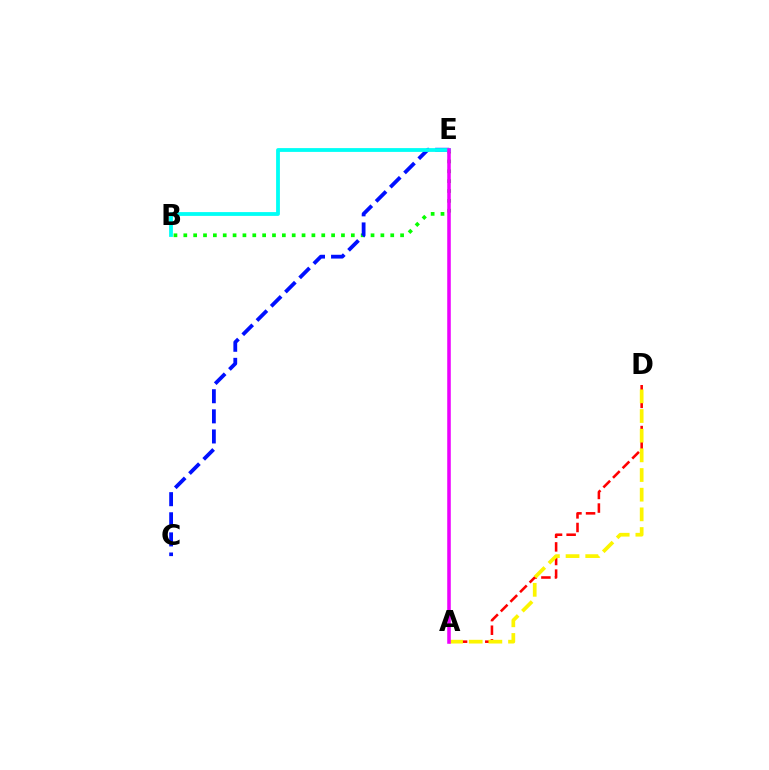{('B', 'E'): [{'color': '#08ff00', 'line_style': 'dotted', 'thickness': 2.68}, {'color': '#00fff6', 'line_style': 'solid', 'thickness': 2.73}], ('C', 'E'): [{'color': '#0010ff', 'line_style': 'dashed', 'thickness': 2.73}], ('A', 'D'): [{'color': '#ff0000', 'line_style': 'dashed', 'thickness': 1.85}, {'color': '#fcf500', 'line_style': 'dashed', 'thickness': 2.67}], ('A', 'E'): [{'color': '#ee00ff', 'line_style': 'solid', 'thickness': 2.55}]}